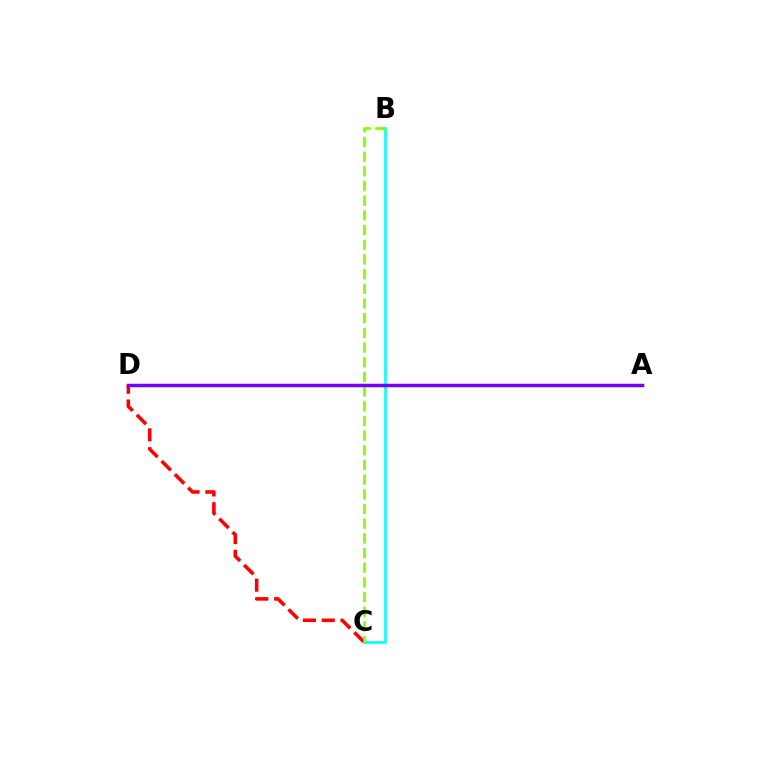{('B', 'C'): [{'color': '#00fff6', 'line_style': 'solid', 'thickness': 1.87}, {'color': '#84ff00', 'line_style': 'dashed', 'thickness': 1.99}], ('C', 'D'): [{'color': '#ff0000', 'line_style': 'dashed', 'thickness': 2.56}], ('A', 'D'): [{'color': '#7200ff', 'line_style': 'solid', 'thickness': 2.51}]}